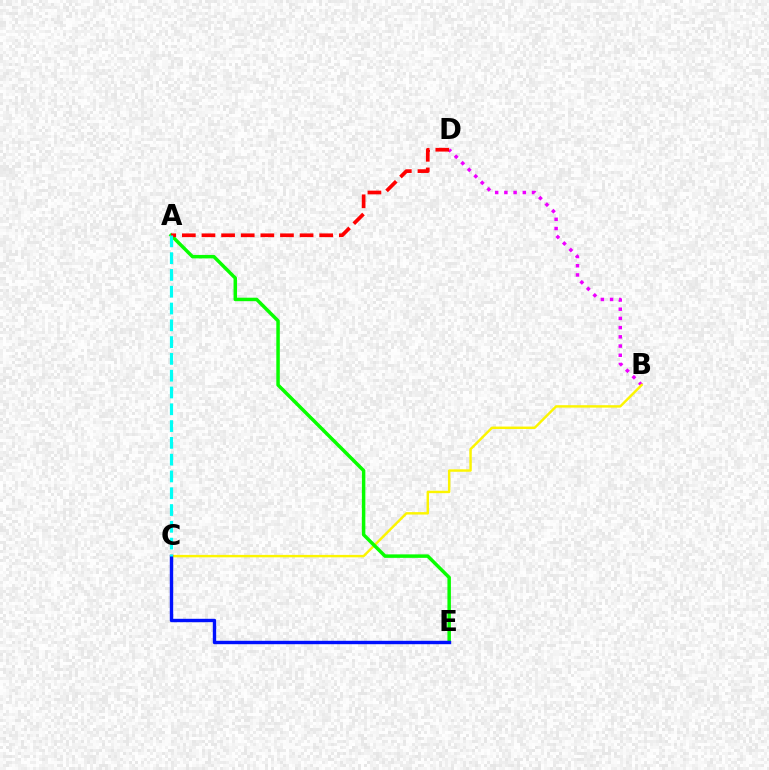{('B', 'D'): [{'color': '#ee00ff', 'line_style': 'dotted', 'thickness': 2.5}], ('B', 'C'): [{'color': '#fcf500', 'line_style': 'solid', 'thickness': 1.75}], ('A', 'E'): [{'color': '#08ff00', 'line_style': 'solid', 'thickness': 2.5}], ('C', 'E'): [{'color': '#0010ff', 'line_style': 'solid', 'thickness': 2.45}], ('A', 'D'): [{'color': '#ff0000', 'line_style': 'dashed', 'thickness': 2.67}], ('A', 'C'): [{'color': '#00fff6', 'line_style': 'dashed', 'thickness': 2.28}]}